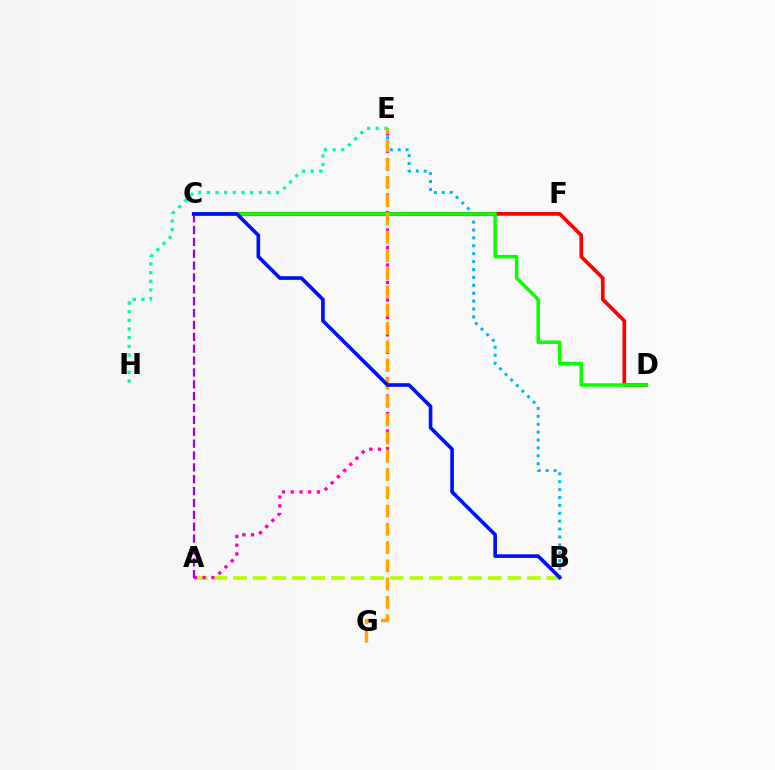{('B', 'E'): [{'color': '#00b5ff', 'line_style': 'dotted', 'thickness': 2.15}], ('C', 'D'): [{'color': '#ff0000', 'line_style': 'solid', 'thickness': 2.65}, {'color': '#08ff00', 'line_style': 'solid', 'thickness': 2.53}], ('A', 'B'): [{'color': '#b3ff00', 'line_style': 'dashed', 'thickness': 2.66}], ('E', 'H'): [{'color': '#00ff9d', 'line_style': 'dotted', 'thickness': 2.35}], ('A', 'E'): [{'color': '#ff00bd', 'line_style': 'dotted', 'thickness': 2.37}], ('E', 'G'): [{'color': '#ffa500', 'line_style': 'dashed', 'thickness': 2.48}], ('A', 'C'): [{'color': '#9b00ff', 'line_style': 'dashed', 'thickness': 1.61}], ('B', 'C'): [{'color': '#0010ff', 'line_style': 'solid', 'thickness': 2.62}]}